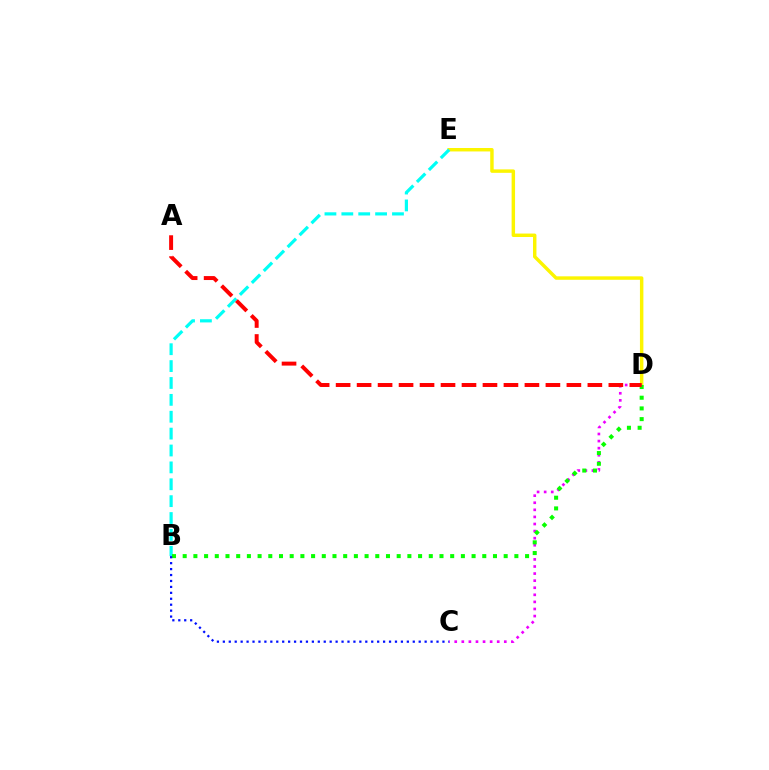{('D', 'E'): [{'color': '#fcf500', 'line_style': 'solid', 'thickness': 2.48}], ('C', 'D'): [{'color': '#ee00ff', 'line_style': 'dotted', 'thickness': 1.92}], ('B', 'E'): [{'color': '#00fff6', 'line_style': 'dashed', 'thickness': 2.29}], ('B', 'D'): [{'color': '#08ff00', 'line_style': 'dotted', 'thickness': 2.91}], ('B', 'C'): [{'color': '#0010ff', 'line_style': 'dotted', 'thickness': 1.61}], ('A', 'D'): [{'color': '#ff0000', 'line_style': 'dashed', 'thickness': 2.85}]}